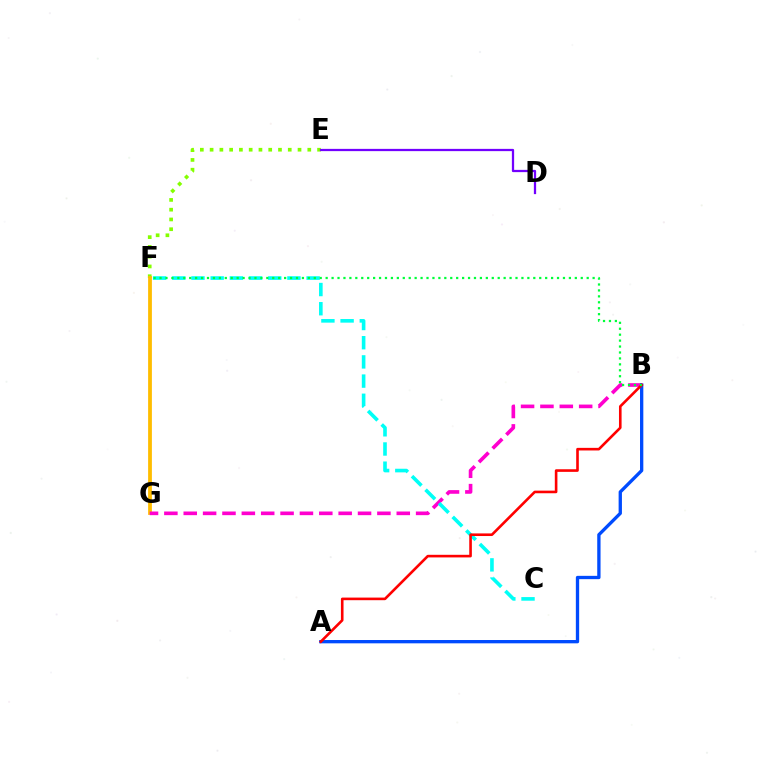{('E', 'F'): [{'color': '#84ff00', 'line_style': 'dotted', 'thickness': 2.65}], ('F', 'G'): [{'color': '#ffbd00', 'line_style': 'solid', 'thickness': 2.73}], ('D', 'E'): [{'color': '#7200ff', 'line_style': 'solid', 'thickness': 1.63}], ('B', 'G'): [{'color': '#ff00cf', 'line_style': 'dashed', 'thickness': 2.63}], ('A', 'B'): [{'color': '#004bff', 'line_style': 'solid', 'thickness': 2.38}, {'color': '#ff0000', 'line_style': 'solid', 'thickness': 1.88}], ('C', 'F'): [{'color': '#00fff6', 'line_style': 'dashed', 'thickness': 2.61}], ('B', 'F'): [{'color': '#00ff39', 'line_style': 'dotted', 'thickness': 1.61}]}